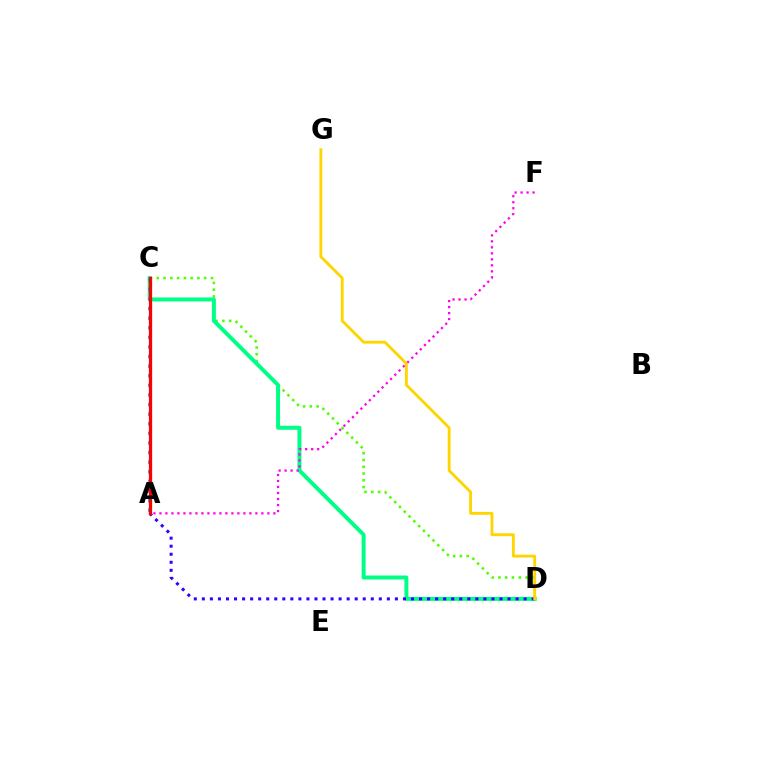{('C', 'D'): [{'color': '#4fff00', 'line_style': 'dotted', 'thickness': 1.84}, {'color': '#00ff86', 'line_style': 'solid', 'thickness': 2.86}], ('A', 'D'): [{'color': '#3700ff', 'line_style': 'dotted', 'thickness': 2.19}], ('A', 'F'): [{'color': '#ff00ed', 'line_style': 'dotted', 'thickness': 1.63}], ('D', 'G'): [{'color': '#ffd500', 'line_style': 'solid', 'thickness': 2.05}], ('A', 'C'): [{'color': '#009eff', 'line_style': 'dotted', 'thickness': 2.61}, {'color': '#ff0000', 'line_style': 'solid', 'thickness': 2.36}]}